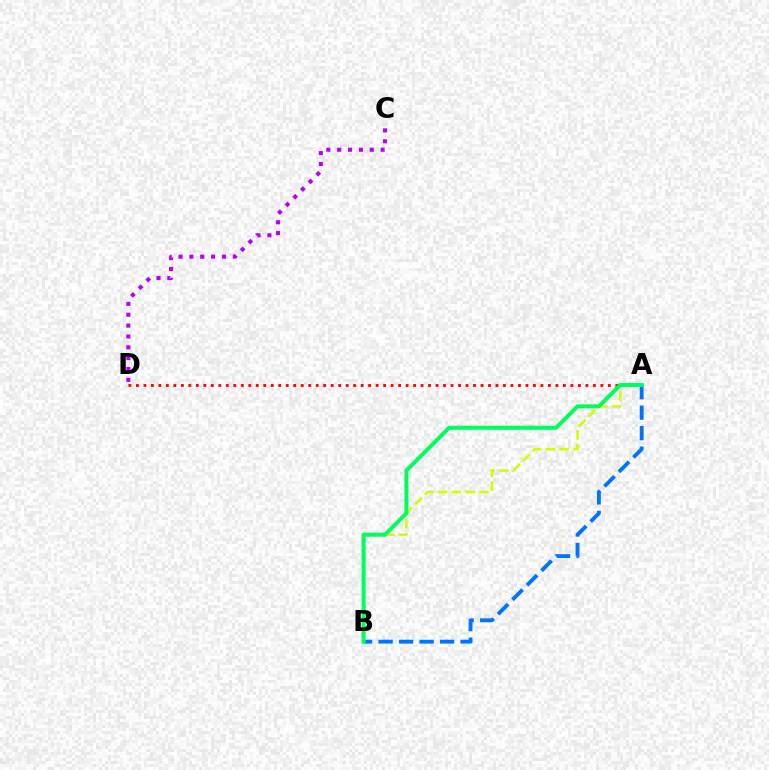{('A', 'B'): [{'color': '#d1ff00', 'line_style': 'dashed', 'thickness': 1.88}, {'color': '#0074ff', 'line_style': 'dashed', 'thickness': 2.78}, {'color': '#00ff5c', 'line_style': 'solid', 'thickness': 2.89}], ('A', 'D'): [{'color': '#ff0000', 'line_style': 'dotted', 'thickness': 2.04}], ('C', 'D'): [{'color': '#b900ff', 'line_style': 'dotted', 'thickness': 2.95}]}